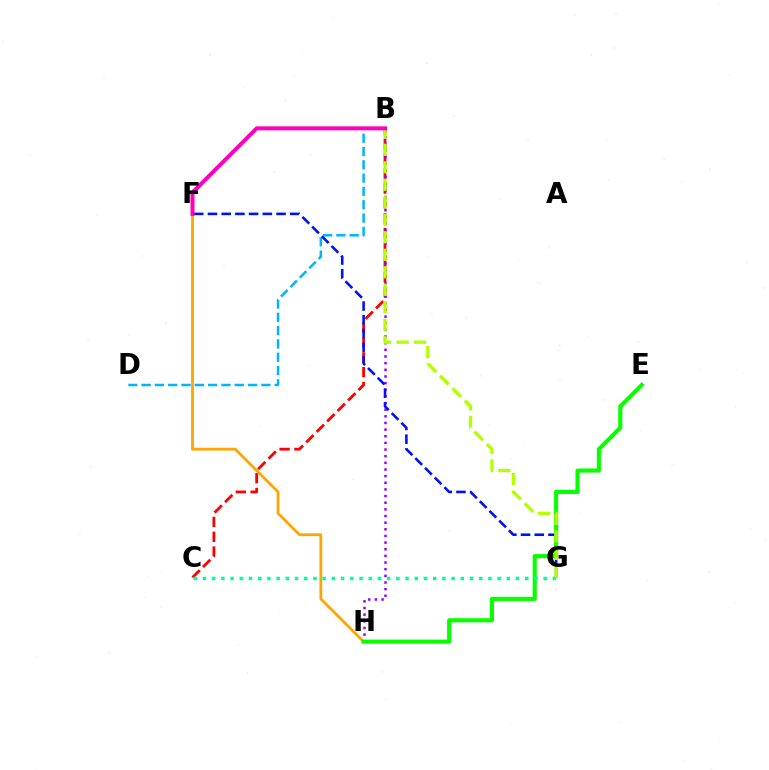{('B', 'C'): [{'color': '#ff0000', 'line_style': 'dashed', 'thickness': 2.01}], ('F', 'H'): [{'color': '#ffa500', 'line_style': 'solid', 'thickness': 2.0}], ('B', 'H'): [{'color': '#9b00ff', 'line_style': 'dotted', 'thickness': 1.81}], ('B', 'D'): [{'color': '#00b5ff', 'line_style': 'dashed', 'thickness': 1.81}], ('F', 'G'): [{'color': '#0010ff', 'line_style': 'dashed', 'thickness': 1.86}], ('E', 'H'): [{'color': '#08ff00', 'line_style': 'solid', 'thickness': 2.97}], ('C', 'G'): [{'color': '#00ff9d', 'line_style': 'dotted', 'thickness': 2.5}], ('B', 'G'): [{'color': '#b3ff00', 'line_style': 'dashed', 'thickness': 2.38}], ('B', 'F'): [{'color': '#ff00bd', 'line_style': 'solid', 'thickness': 2.87}]}